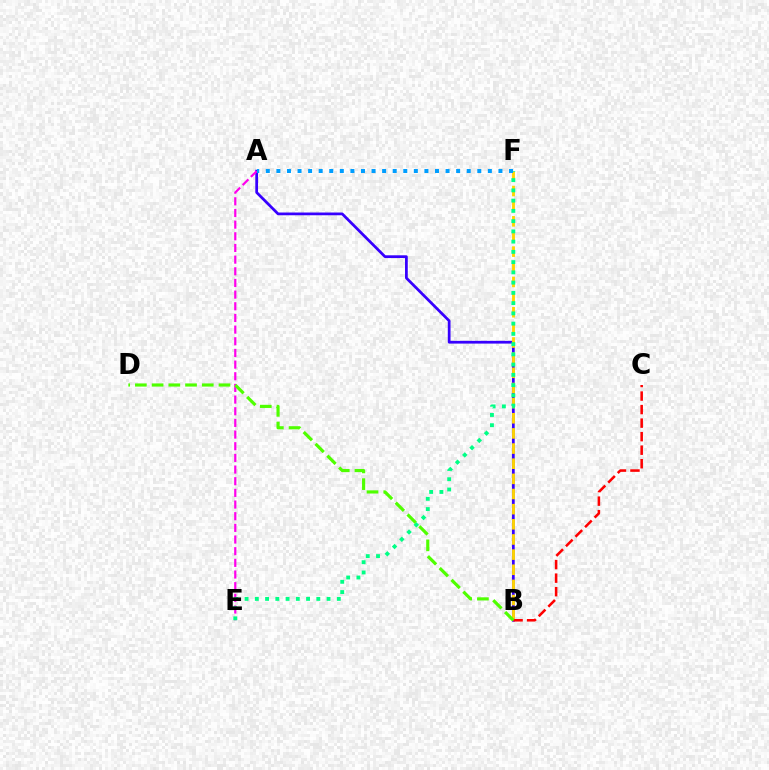{('A', 'B'): [{'color': '#3700ff', 'line_style': 'solid', 'thickness': 1.98}], ('B', 'F'): [{'color': '#ffd500', 'line_style': 'dashed', 'thickness': 2.06}], ('A', 'E'): [{'color': '#ff00ed', 'line_style': 'dashed', 'thickness': 1.58}], ('E', 'F'): [{'color': '#00ff86', 'line_style': 'dotted', 'thickness': 2.78}], ('A', 'F'): [{'color': '#009eff', 'line_style': 'dotted', 'thickness': 2.87}], ('B', 'C'): [{'color': '#ff0000', 'line_style': 'dashed', 'thickness': 1.84}], ('B', 'D'): [{'color': '#4fff00', 'line_style': 'dashed', 'thickness': 2.27}]}